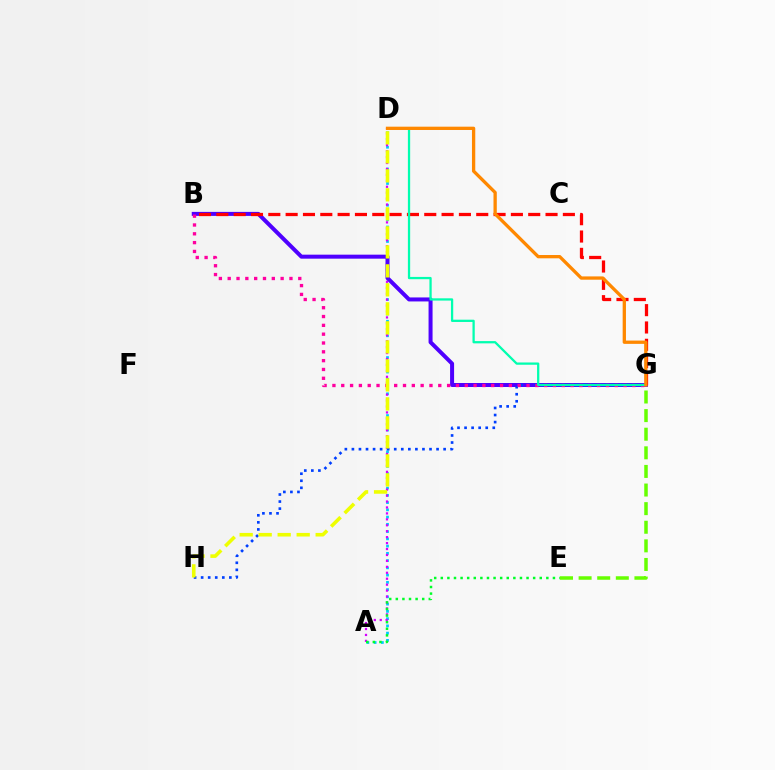{('A', 'D'): [{'color': '#00c7ff', 'line_style': 'dotted', 'thickness': 1.97}, {'color': '#d600ff', 'line_style': 'dotted', 'thickness': 1.61}], ('B', 'G'): [{'color': '#4f00ff', 'line_style': 'solid', 'thickness': 2.88}, {'color': '#ff00a0', 'line_style': 'dotted', 'thickness': 2.4}, {'color': '#ff0000', 'line_style': 'dashed', 'thickness': 2.35}], ('G', 'H'): [{'color': '#003fff', 'line_style': 'dotted', 'thickness': 1.92}], ('E', 'G'): [{'color': '#66ff00', 'line_style': 'dashed', 'thickness': 2.53}], ('D', 'H'): [{'color': '#eeff00', 'line_style': 'dashed', 'thickness': 2.58}], ('A', 'E'): [{'color': '#00ff27', 'line_style': 'dotted', 'thickness': 1.79}], ('D', 'G'): [{'color': '#00ffaf', 'line_style': 'solid', 'thickness': 1.63}, {'color': '#ff8800', 'line_style': 'solid', 'thickness': 2.38}]}